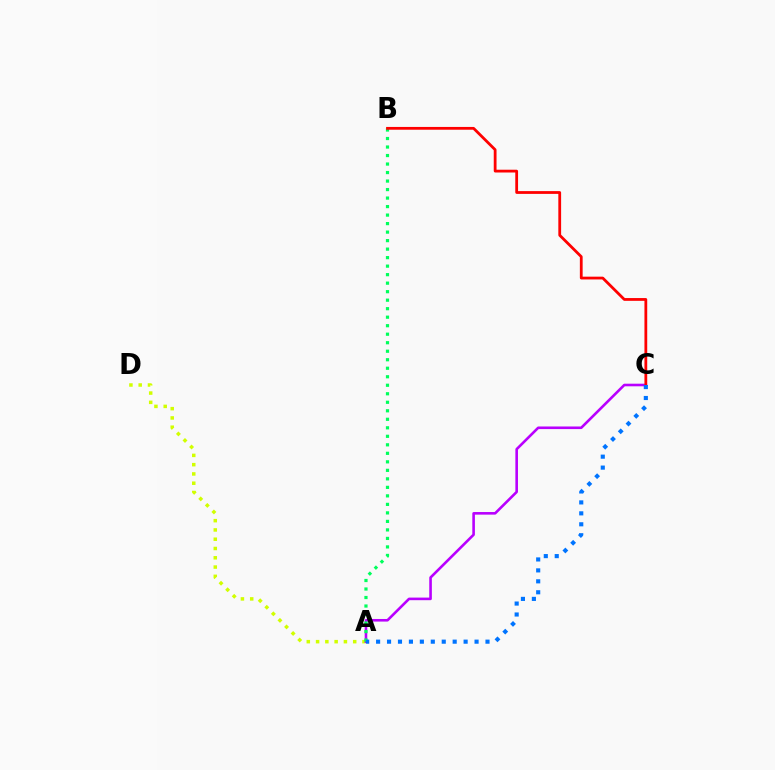{('A', 'D'): [{'color': '#d1ff00', 'line_style': 'dotted', 'thickness': 2.52}], ('A', 'C'): [{'color': '#b900ff', 'line_style': 'solid', 'thickness': 1.87}, {'color': '#0074ff', 'line_style': 'dotted', 'thickness': 2.97}], ('A', 'B'): [{'color': '#00ff5c', 'line_style': 'dotted', 'thickness': 2.31}], ('B', 'C'): [{'color': '#ff0000', 'line_style': 'solid', 'thickness': 2.0}]}